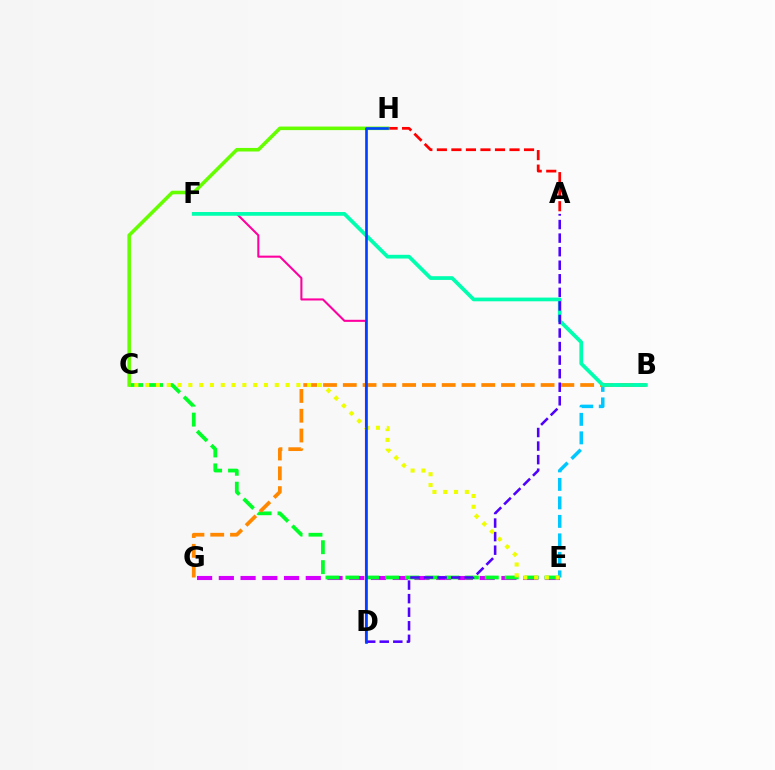{('A', 'H'): [{'color': '#ff0000', 'line_style': 'dashed', 'thickness': 1.97}], ('B', 'E'): [{'color': '#00c7ff', 'line_style': 'dashed', 'thickness': 2.51}], ('E', 'G'): [{'color': '#d600ff', 'line_style': 'dashed', 'thickness': 2.95}], ('D', 'F'): [{'color': '#ff00a0', 'line_style': 'solid', 'thickness': 1.5}], ('C', 'E'): [{'color': '#00ff27', 'line_style': 'dashed', 'thickness': 2.71}, {'color': '#eeff00', 'line_style': 'dotted', 'thickness': 2.94}], ('B', 'G'): [{'color': '#ff8800', 'line_style': 'dashed', 'thickness': 2.69}], ('C', 'H'): [{'color': '#66ff00', 'line_style': 'solid', 'thickness': 2.56}], ('B', 'F'): [{'color': '#00ffaf', 'line_style': 'solid', 'thickness': 2.69}], ('A', 'D'): [{'color': '#4f00ff', 'line_style': 'dashed', 'thickness': 1.84}], ('D', 'H'): [{'color': '#003fff', 'line_style': 'solid', 'thickness': 1.89}]}